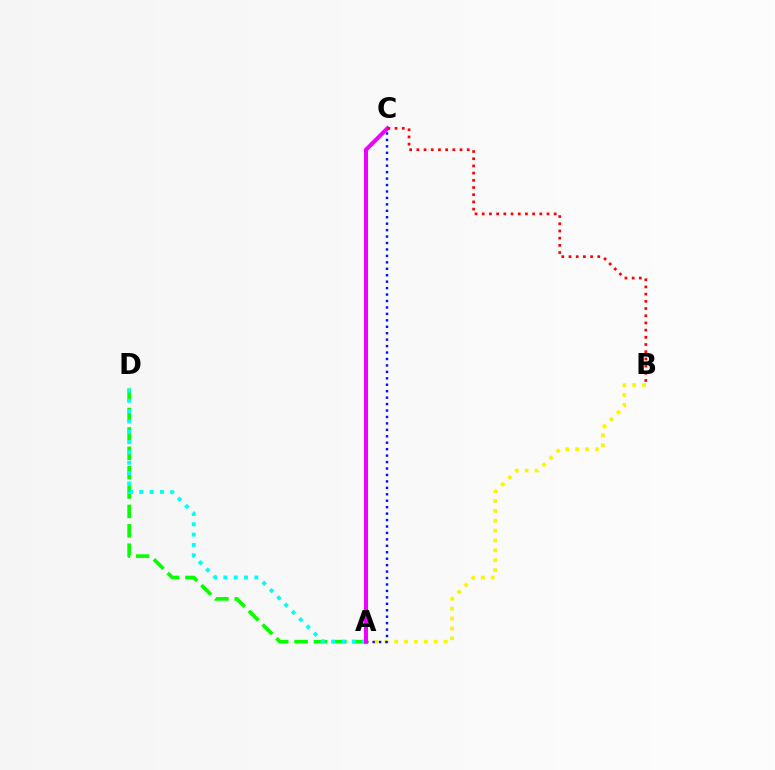{('A', 'D'): [{'color': '#08ff00', 'line_style': 'dashed', 'thickness': 2.63}, {'color': '#00fff6', 'line_style': 'dotted', 'thickness': 2.8}], ('A', 'B'): [{'color': '#fcf500', 'line_style': 'dotted', 'thickness': 2.68}], ('A', 'C'): [{'color': '#0010ff', 'line_style': 'dotted', 'thickness': 1.75}, {'color': '#ee00ff', 'line_style': 'solid', 'thickness': 2.9}], ('B', 'C'): [{'color': '#ff0000', 'line_style': 'dotted', 'thickness': 1.96}]}